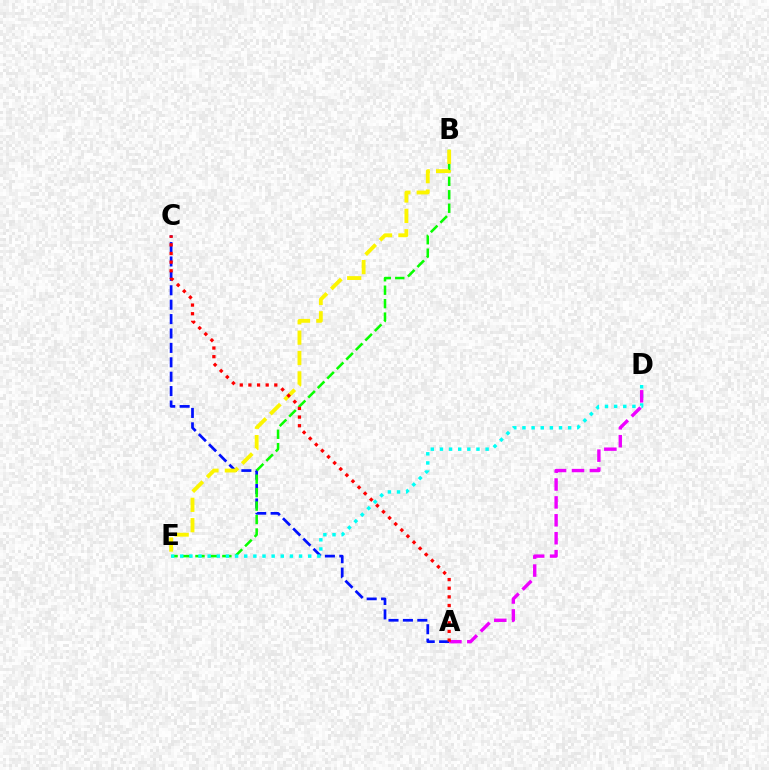{('A', 'C'): [{'color': '#0010ff', 'line_style': 'dashed', 'thickness': 1.96}, {'color': '#ff0000', 'line_style': 'dotted', 'thickness': 2.35}], ('B', 'E'): [{'color': '#08ff00', 'line_style': 'dashed', 'thickness': 1.83}, {'color': '#fcf500', 'line_style': 'dashed', 'thickness': 2.77}], ('D', 'E'): [{'color': '#00fff6', 'line_style': 'dotted', 'thickness': 2.48}], ('A', 'D'): [{'color': '#ee00ff', 'line_style': 'dashed', 'thickness': 2.43}]}